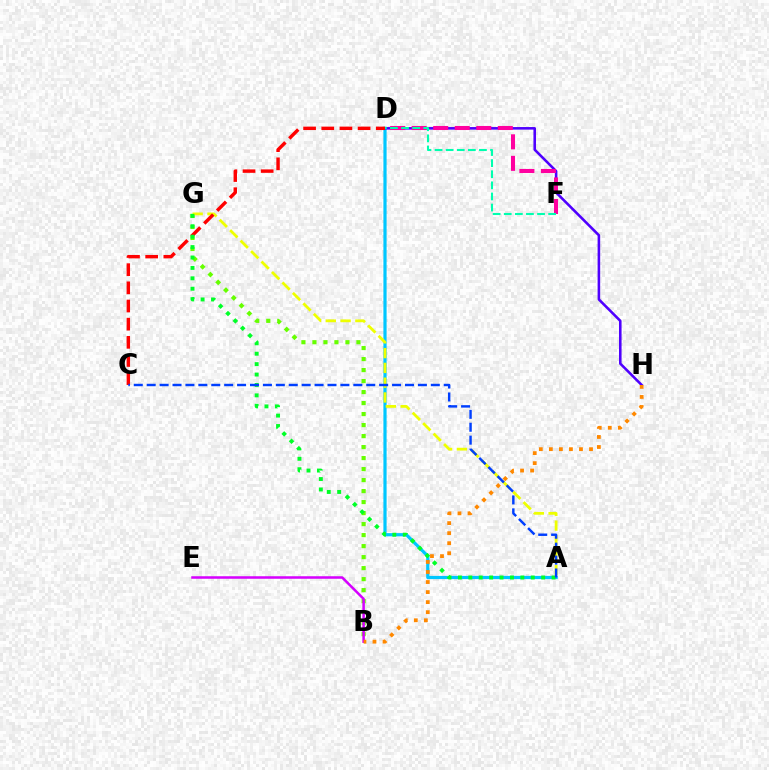{('B', 'G'): [{'color': '#66ff00', 'line_style': 'dotted', 'thickness': 2.99}], ('A', 'D'): [{'color': '#00c7ff', 'line_style': 'solid', 'thickness': 2.3}], ('A', 'G'): [{'color': '#eeff00', 'line_style': 'dashed', 'thickness': 2.01}, {'color': '#00ff27', 'line_style': 'dotted', 'thickness': 2.83}], ('D', 'H'): [{'color': '#4f00ff', 'line_style': 'solid', 'thickness': 1.85}], ('D', 'F'): [{'color': '#ff00a0', 'line_style': 'dashed', 'thickness': 2.93}, {'color': '#00ffaf', 'line_style': 'dashed', 'thickness': 1.51}], ('C', 'D'): [{'color': '#ff0000', 'line_style': 'dashed', 'thickness': 2.47}], ('A', 'C'): [{'color': '#003fff', 'line_style': 'dashed', 'thickness': 1.75}], ('B', 'E'): [{'color': '#d600ff', 'line_style': 'solid', 'thickness': 1.82}], ('B', 'H'): [{'color': '#ff8800', 'line_style': 'dotted', 'thickness': 2.73}]}